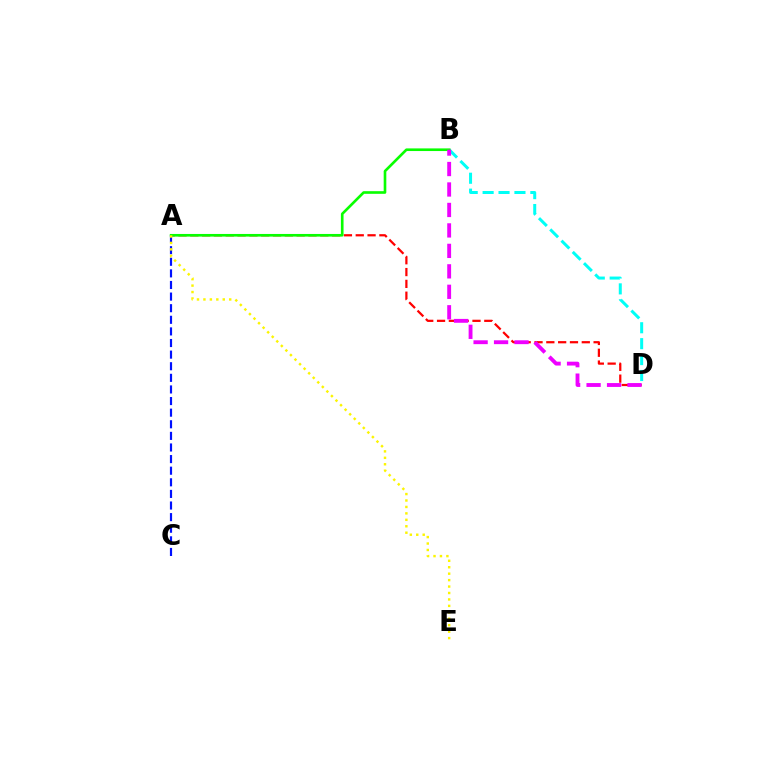{('A', 'C'): [{'color': '#0010ff', 'line_style': 'dashed', 'thickness': 1.58}], ('A', 'D'): [{'color': '#ff0000', 'line_style': 'dashed', 'thickness': 1.61}], ('B', 'D'): [{'color': '#00fff6', 'line_style': 'dashed', 'thickness': 2.16}, {'color': '#ee00ff', 'line_style': 'dashed', 'thickness': 2.78}], ('A', 'B'): [{'color': '#08ff00', 'line_style': 'solid', 'thickness': 1.9}], ('A', 'E'): [{'color': '#fcf500', 'line_style': 'dotted', 'thickness': 1.75}]}